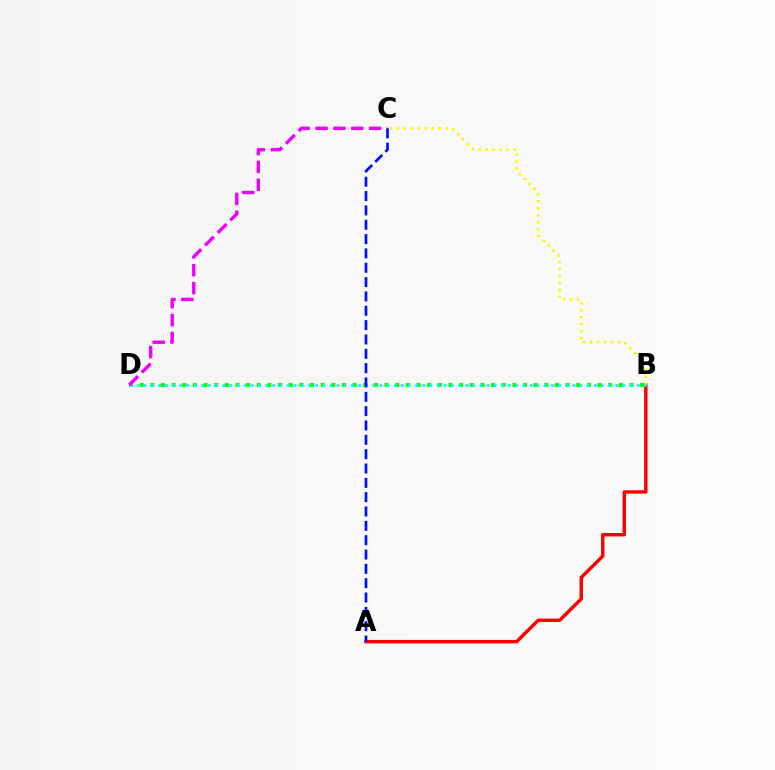{('B', 'D'): [{'color': '#08ff00', 'line_style': 'dotted', 'thickness': 2.89}, {'color': '#00fff6', 'line_style': 'dotted', 'thickness': 1.94}], ('A', 'B'): [{'color': '#ff0000', 'line_style': 'solid', 'thickness': 2.47}], ('B', 'C'): [{'color': '#fcf500', 'line_style': 'dotted', 'thickness': 1.89}], ('C', 'D'): [{'color': '#ee00ff', 'line_style': 'dashed', 'thickness': 2.42}], ('A', 'C'): [{'color': '#0010ff', 'line_style': 'dashed', 'thickness': 1.95}]}